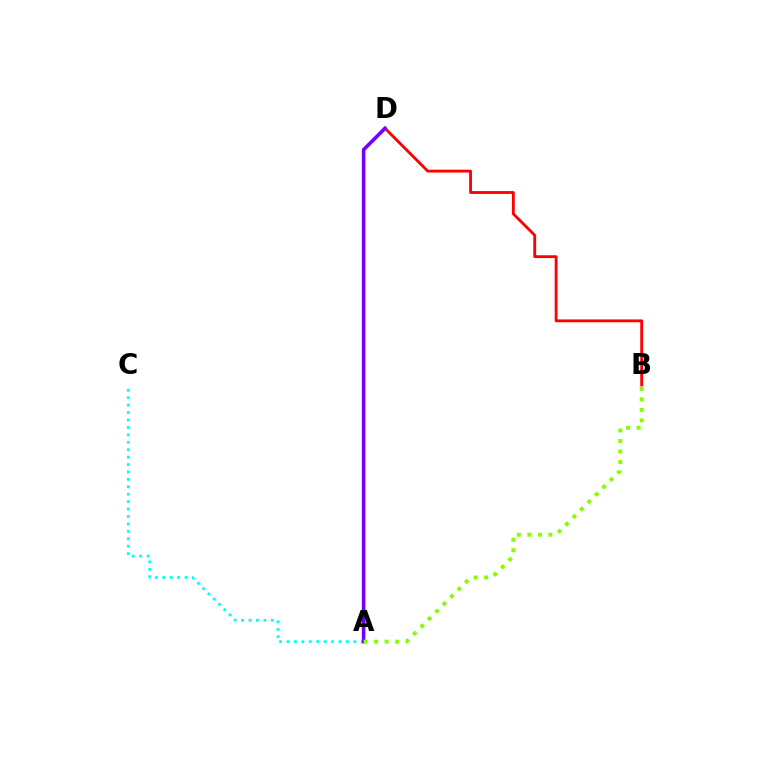{('B', 'D'): [{'color': '#ff0000', 'line_style': 'solid', 'thickness': 2.04}], ('A', 'C'): [{'color': '#00fff6', 'line_style': 'dotted', 'thickness': 2.02}], ('A', 'D'): [{'color': '#7200ff', 'line_style': 'solid', 'thickness': 2.58}], ('A', 'B'): [{'color': '#84ff00', 'line_style': 'dotted', 'thickness': 2.85}]}